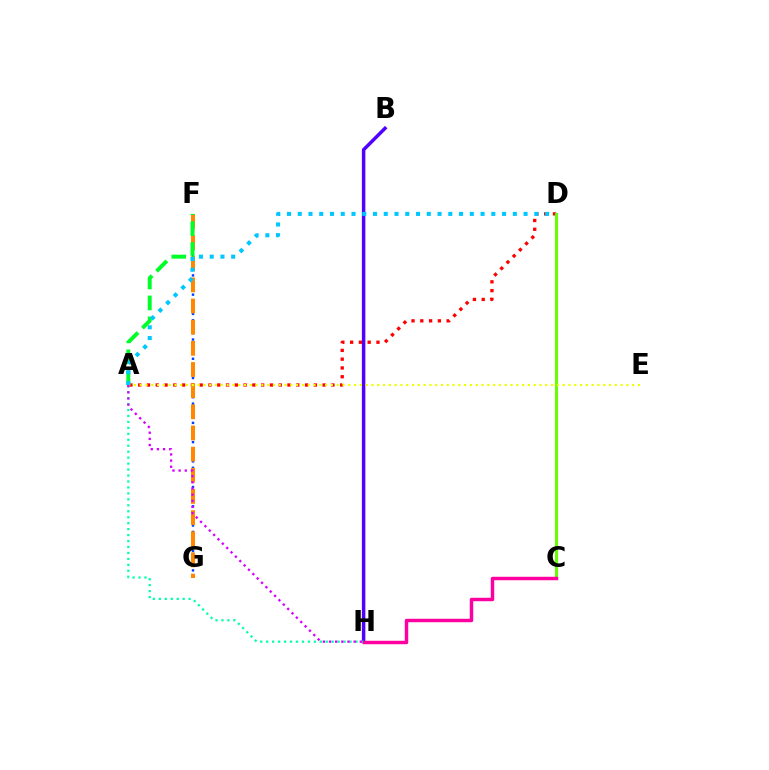{('B', 'H'): [{'color': '#4f00ff', 'line_style': 'solid', 'thickness': 2.5}], ('F', 'G'): [{'color': '#003fff', 'line_style': 'dotted', 'thickness': 1.74}, {'color': '#ff8800', 'line_style': 'dashed', 'thickness': 2.87}], ('A', 'D'): [{'color': '#ff0000', 'line_style': 'dotted', 'thickness': 2.39}, {'color': '#00c7ff', 'line_style': 'dotted', 'thickness': 2.92}], ('A', 'F'): [{'color': '#00ff27', 'line_style': 'dashed', 'thickness': 2.84}], ('C', 'D'): [{'color': '#66ff00', 'line_style': 'solid', 'thickness': 2.22}], ('A', 'H'): [{'color': '#00ffaf', 'line_style': 'dotted', 'thickness': 1.62}, {'color': '#d600ff', 'line_style': 'dotted', 'thickness': 1.67}], ('A', 'E'): [{'color': '#eeff00', 'line_style': 'dotted', 'thickness': 1.57}], ('C', 'H'): [{'color': '#ff00a0', 'line_style': 'solid', 'thickness': 2.49}]}